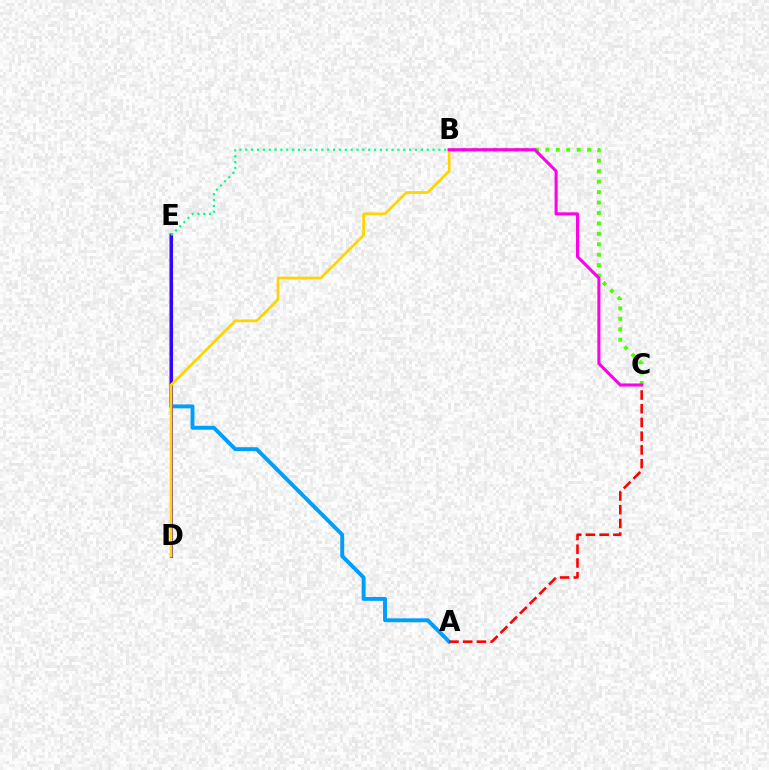{('A', 'E'): [{'color': '#009eff', 'line_style': 'solid', 'thickness': 2.82}], ('A', 'C'): [{'color': '#ff0000', 'line_style': 'dashed', 'thickness': 1.86}], ('B', 'C'): [{'color': '#4fff00', 'line_style': 'dotted', 'thickness': 2.83}, {'color': '#ff00ed', 'line_style': 'solid', 'thickness': 2.21}], ('D', 'E'): [{'color': '#3700ff', 'line_style': 'solid', 'thickness': 2.11}], ('B', 'E'): [{'color': '#00ff86', 'line_style': 'dotted', 'thickness': 1.59}], ('B', 'D'): [{'color': '#ffd500', 'line_style': 'solid', 'thickness': 1.98}]}